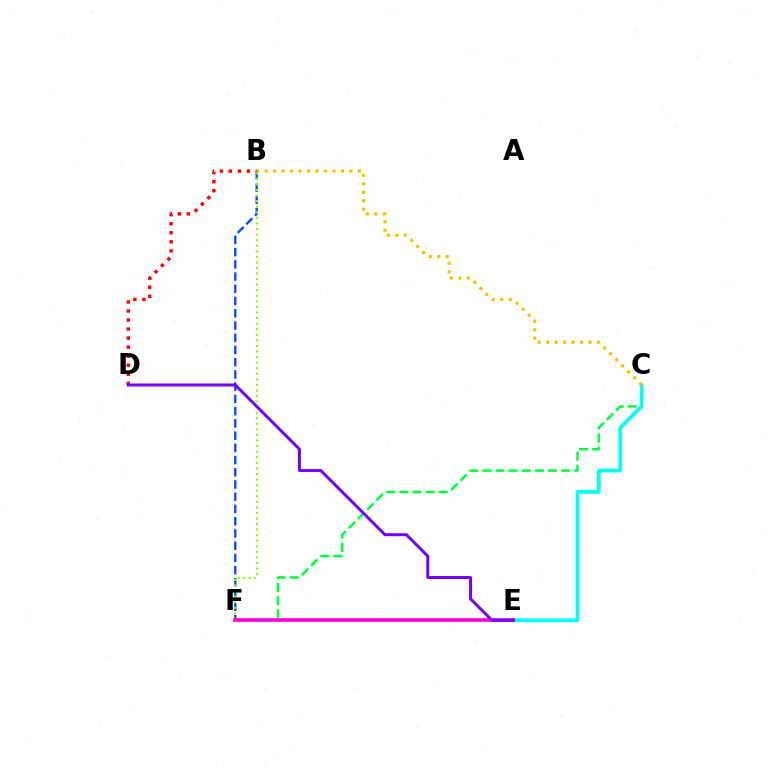{('B', 'D'): [{'color': '#ff0000', 'line_style': 'dotted', 'thickness': 2.46}], ('B', 'F'): [{'color': '#004bff', 'line_style': 'dashed', 'thickness': 1.66}, {'color': '#84ff00', 'line_style': 'dotted', 'thickness': 1.51}], ('C', 'F'): [{'color': '#00ff39', 'line_style': 'dashed', 'thickness': 1.78}], ('C', 'E'): [{'color': '#00fff6', 'line_style': 'solid', 'thickness': 2.65}], ('E', 'F'): [{'color': '#ff00cf', 'line_style': 'solid', 'thickness': 2.58}], ('D', 'E'): [{'color': '#7200ff', 'line_style': 'solid', 'thickness': 2.13}], ('B', 'C'): [{'color': '#ffbd00', 'line_style': 'dotted', 'thickness': 2.3}]}